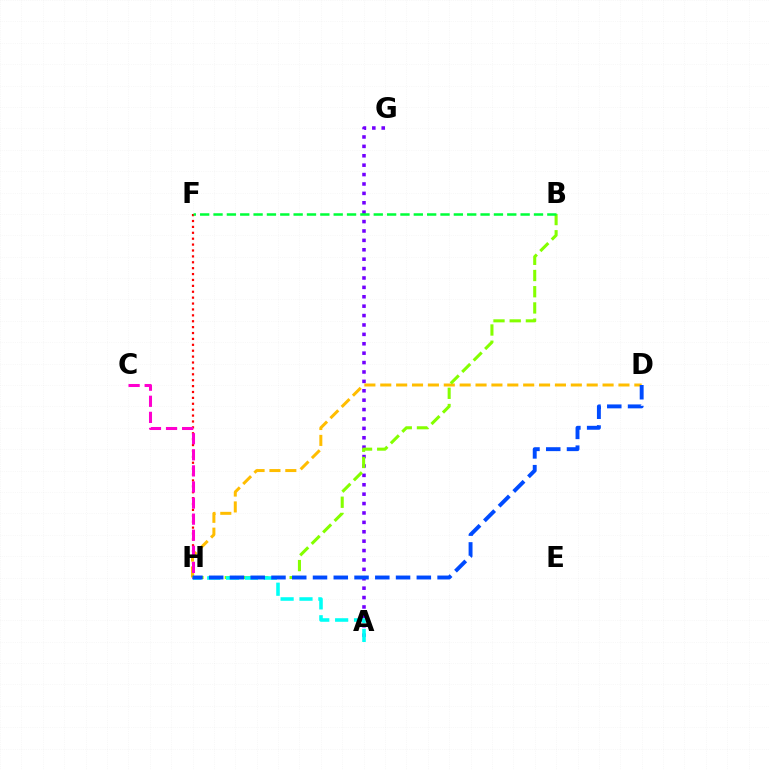{('F', 'H'): [{'color': '#ff0000', 'line_style': 'dotted', 'thickness': 1.6}], ('A', 'G'): [{'color': '#7200ff', 'line_style': 'dotted', 'thickness': 2.55}], ('D', 'H'): [{'color': '#ffbd00', 'line_style': 'dashed', 'thickness': 2.16}, {'color': '#004bff', 'line_style': 'dashed', 'thickness': 2.82}], ('B', 'H'): [{'color': '#84ff00', 'line_style': 'dashed', 'thickness': 2.2}], ('B', 'F'): [{'color': '#00ff39', 'line_style': 'dashed', 'thickness': 1.81}], ('C', 'H'): [{'color': '#ff00cf', 'line_style': 'dashed', 'thickness': 2.19}], ('A', 'H'): [{'color': '#00fff6', 'line_style': 'dashed', 'thickness': 2.57}]}